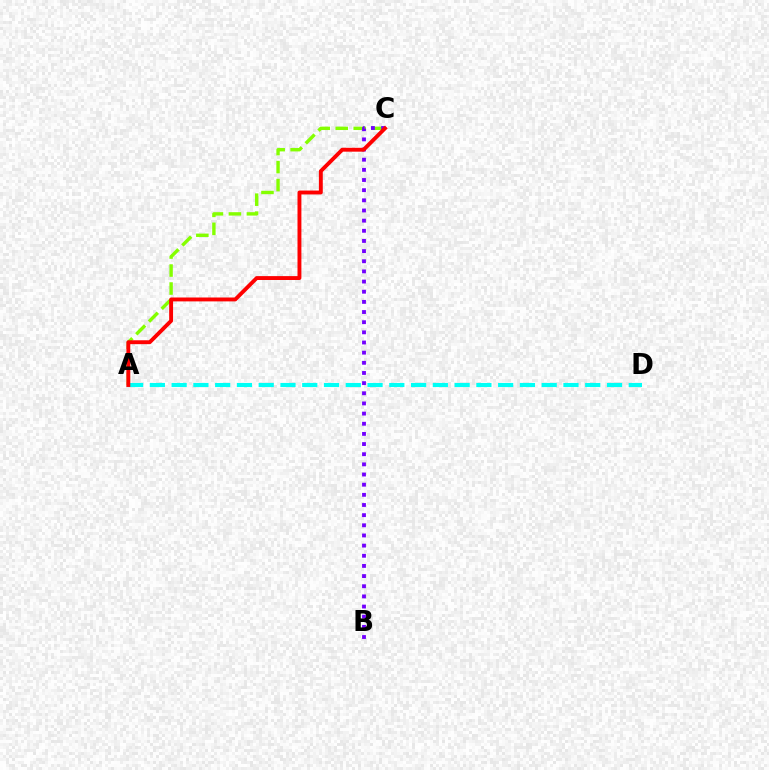{('A', 'C'): [{'color': '#84ff00', 'line_style': 'dashed', 'thickness': 2.44}, {'color': '#ff0000', 'line_style': 'solid', 'thickness': 2.8}], ('B', 'C'): [{'color': '#7200ff', 'line_style': 'dotted', 'thickness': 2.76}], ('A', 'D'): [{'color': '#00fff6', 'line_style': 'dashed', 'thickness': 2.96}]}